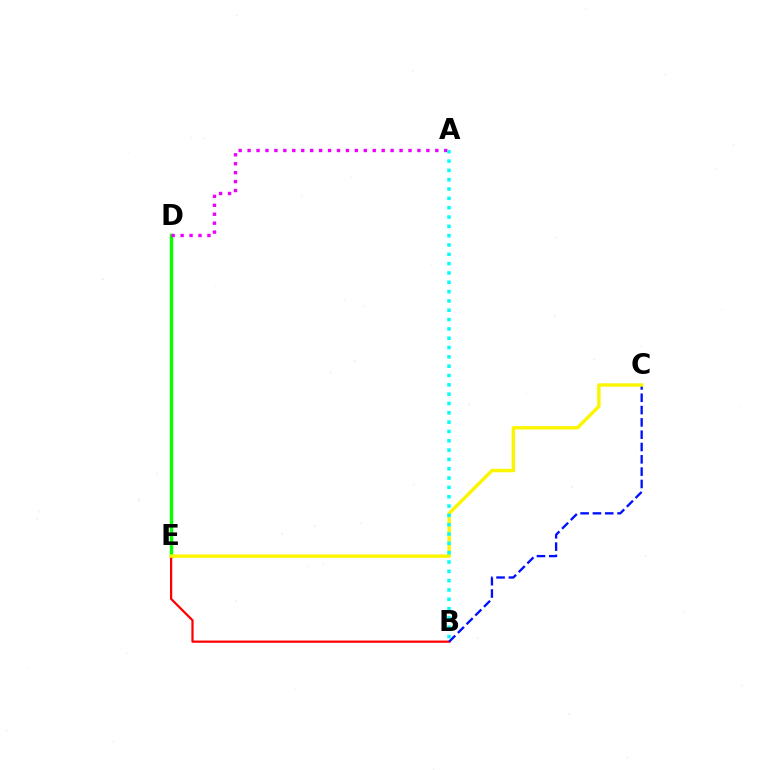{('D', 'E'): [{'color': '#08ff00', 'line_style': 'solid', 'thickness': 2.45}], ('A', 'D'): [{'color': '#ee00ff', 'line_style': 'dotted', 'thickness': 2.43}], ('B', 'E'): [{'color': '#ff0000', 'line_style': 'solid', 'thickness': 1.61}], ('B', 'C'): [{'color': '#0010ff', 'line_style': 'dashed', 'thickness': 1.67}], ('C', 'E'): [{'color': '#fcf500', 'line_style': 'solid', 'thickness': 2.45}], ('A', 'B'): [{'color': '#00fff6', 'line_style': 'dotted', 'thickness': 2.53}]}